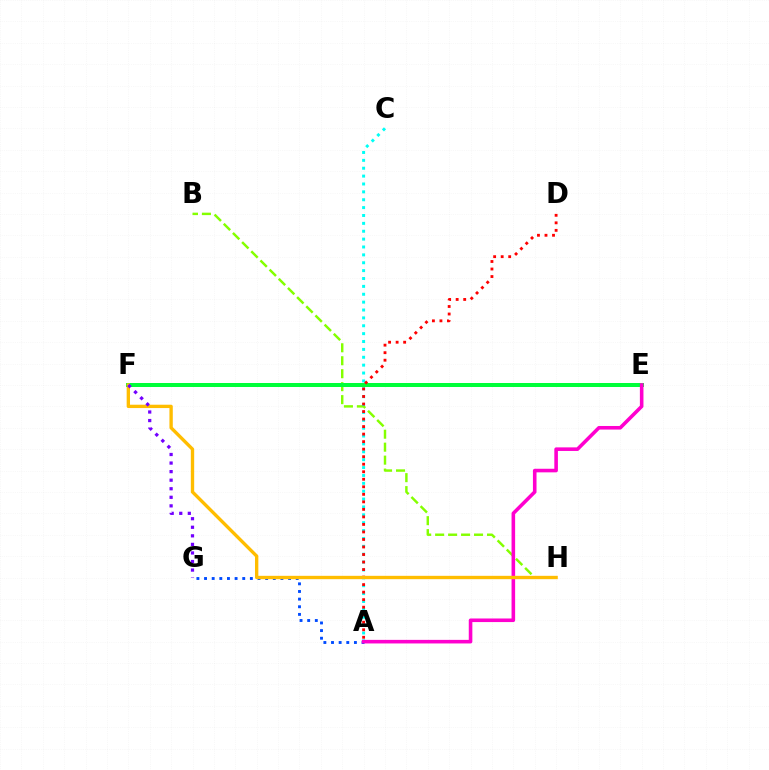{('B', 'H'): [{'color': '#84ff00', 'line_style': 'dashed', 'thickness': 1.76}], ('A', 'C'): [{'color': '#00fff6', 'line_style': 'dotted', 'thickness': 2.14}], ('A', 'G'): [{'color': '#004bff', 'line_style': 'dotted', 'thickness': 2.08}], ('E', 'F'): [{'color': '#00ff39', 'line_style': 'solid', 'thickness': 2.87}], ('A', 'D'): [{'color': '#ff0000', 'line_style': 'dotted', 'thickness': 2.04}], ('A', 'E'): [{'color': '#ff00cf', 'line_style': 'solid', 'thickness': 2.58}], ('F', 'H'): [{'color': '#ffbd00', 'line_style': 'solid', 'thickness': 2.41}], ('F', 'G'): [{'color': '#7200ff', 'line_style': 'dotted', 'thickness': 2.33}]}